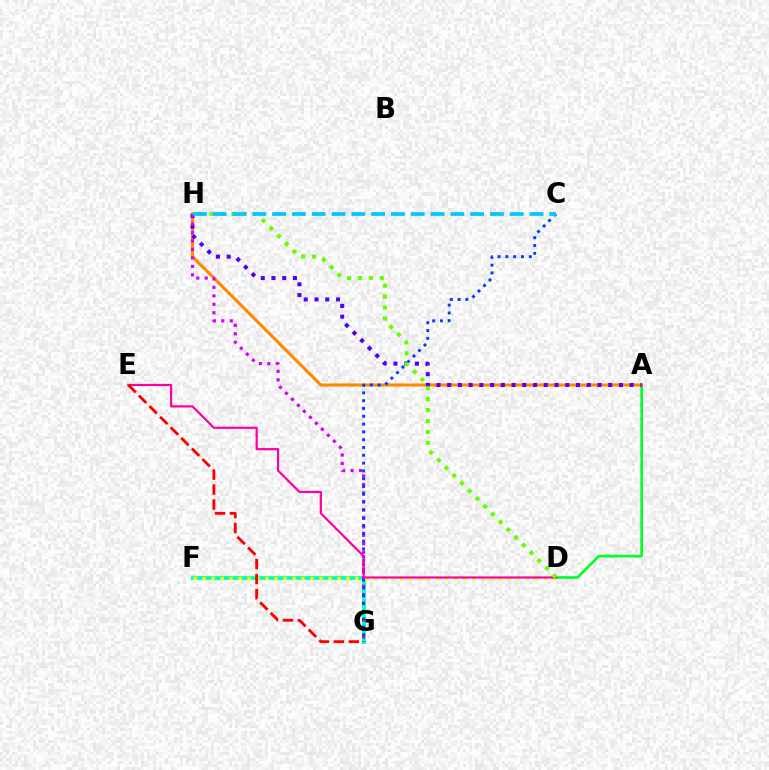{('F', 'G'): [{'color': '#00ffaf', 'line_style': 'solid', 'thickness': 2.68}], ('A', 'D'): [{'color': '#00ff27', 'line_style': 'solid', 'thickness': 1.93}], ('A', 'H'): [{'color': '#ff8800', 'line_style': 'solid', 'thickness': 2.21}, {'color': '#4f00ff', 'line_style': 'dotted', 'thickness': 2.92}], ('G', 'H'): [{'color': '#d600ff', 'line_style': 'dotted', 'thickness': 2.3}], ('D', 'F'): [{'color': '#eeff00', 'line_style': 'dotted', 'thickness': 2.44}], ('C', 'G'): [{'color': '#003fff', 'line_style': 'dotted', 'thickness': 2.12}], ('D', 'E'): [{'color': '#ff00a0', 'line_style': 'solid', 'thickness': 1.58}], ('E', 'G'): [{'color': '#ff0000', 'line_style': 'dashed', 'thickness': 2.03}], ('D', 'H'): [{'color': '#66ff00', 'line_style': 'dotted', 'thickness': 2.97}], ('C', 'H'): [{'color': '#00c7ff', 'line_style': 'dashed', 'thickness': 2.69}]}